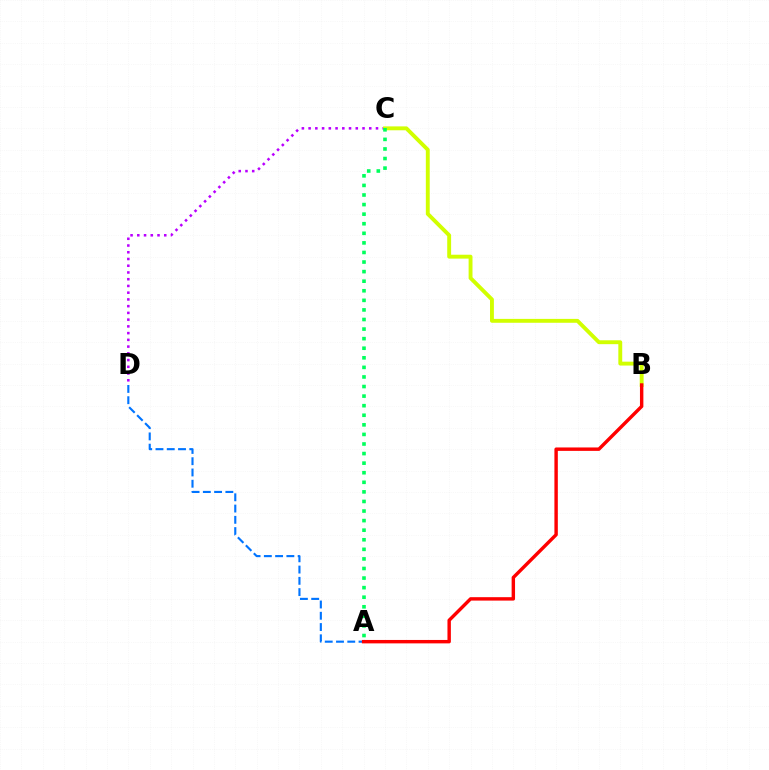{('C', 'D'): [{'color': '#b900ff', 'line_style': 'dotted', 'thickness': 1.83}], ('A', 'D'): [{'color': '#0074ff', 'line_style': 'dashed', 'thickness': 1.53}], ('B', 'C'): [{'color': '#d1ff00', 'line_style': 'solid', 'thickness': 2.8}], ('A', 'B'): [{'color': '#ff0000', 'line_style': 'solid', 'thickness': 2.46}], ('A', 'C'): [{'color': '#00ff5c', 'line_style': 'dotted', 'thickness': 2.6}]}